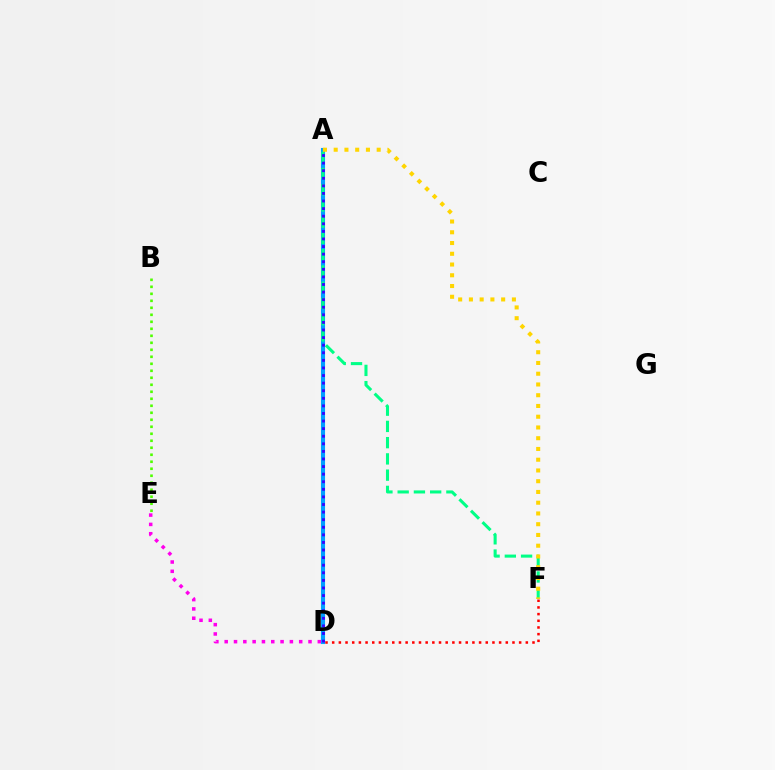{('B', 'E'): [{'color': '#4fff00', 'line_style': 'dotted', 'thickness': 1.9}], ('D', 'F'): [{'color': '#ff0000', 'line_style': 'dotted', 'thickness': 1.81}], ('A', 'D'): [{'color': '#009eff', 'line_style': 'solid', 'thickness': 2.96}, {'color': '#3700ff', 'line_style': 'dotted', 'thickness': 2.06}], ('D', 'E'): [{'color': '#ff00ed', 'line_style': 'dotted', 'thickness': 2.53}], ('A', 'F'): [{'color': '#00ff86', 'line_style': 'dashed', 'thickness': 2.21}, {'color': '#ffd500', 'line_style': 'dotted', 'thickness': 2.92}]}